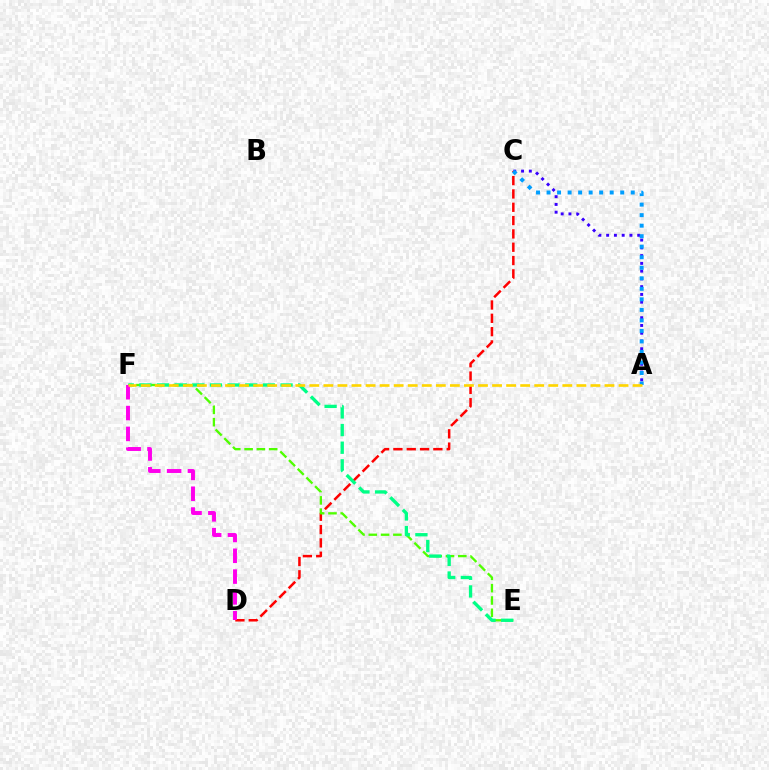{('C', 'D'): [{'color': '#ff0000', 'line_style': 'dashed', 'thickness': 1.81}], ('E', 'F'): [{'color': '#4fff00', 'line_style': 'dashed', 'thickness': 1.67}, {'color': '#00ff86', 'line_style': 'dashed', 'thickness': 2.4}], ('A', 'C'): [{'color': '#3700ff', 'line_style': 'dotted', 'thickness': 2.11}, {'color': '#009eff', 'line_style': 'dotted', 'thickness': 2.86}], ('D', 'F'): [{'color': '#ff00ed', 'line_style': 'dashed', 'thickness': 2.83}], ('A', 'F'): [{'color': '#ffd500', 'line_style': 'dashed', 'thickness': 1.91}]}